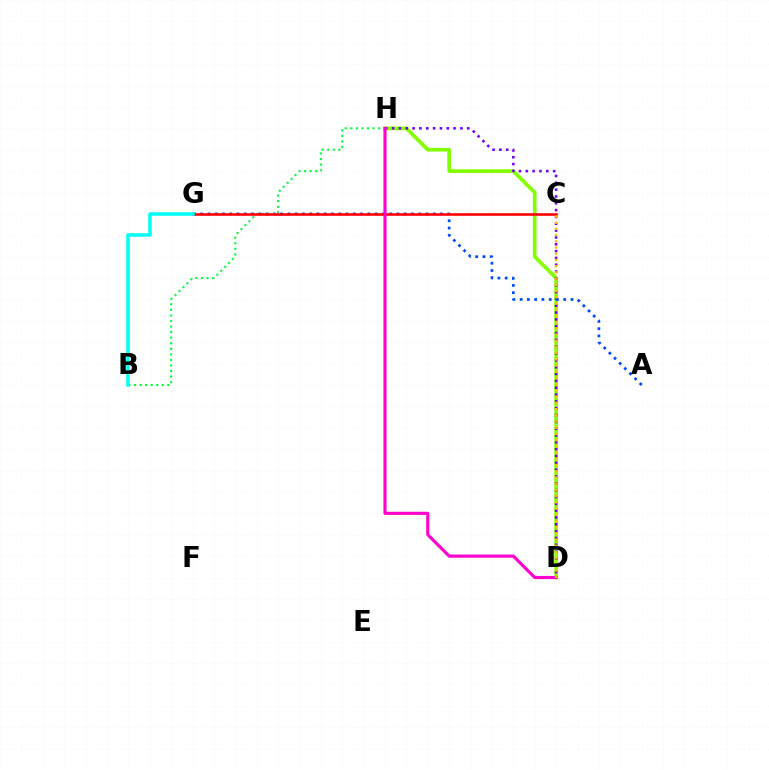{('D', 'H'): [{'color': '#84ff00', 'line_style': 'solid', 'thickness': 2.64}, {'color': '#7200ff', 'line_style': 'dotted', 'thickness': 1.86}, {'color': '#ff00cf', 'line_style': 'solid', 'thickness': 2.25}], ('A', 'G'): [{'color': '#004bff', 'line_style': 'dotted', 'thickness': 1.97}], ('B', 'H'): [{'color': '#00ff39', 'line_style': 'dotted', 'thickness': 1.51}], ('C', 'G'): [{'color': '#ff0000', 'line_style': 'solid', 'thickness': 1.89}], ('B', 'G'): [{'color': '#00fff6', 'line_style': 'solid', 'thickness': 2.56}], ('C', 'D'): [{'color': '#ffbd00', 'line_style': 'dotted', 'thickness': 1.69}]}